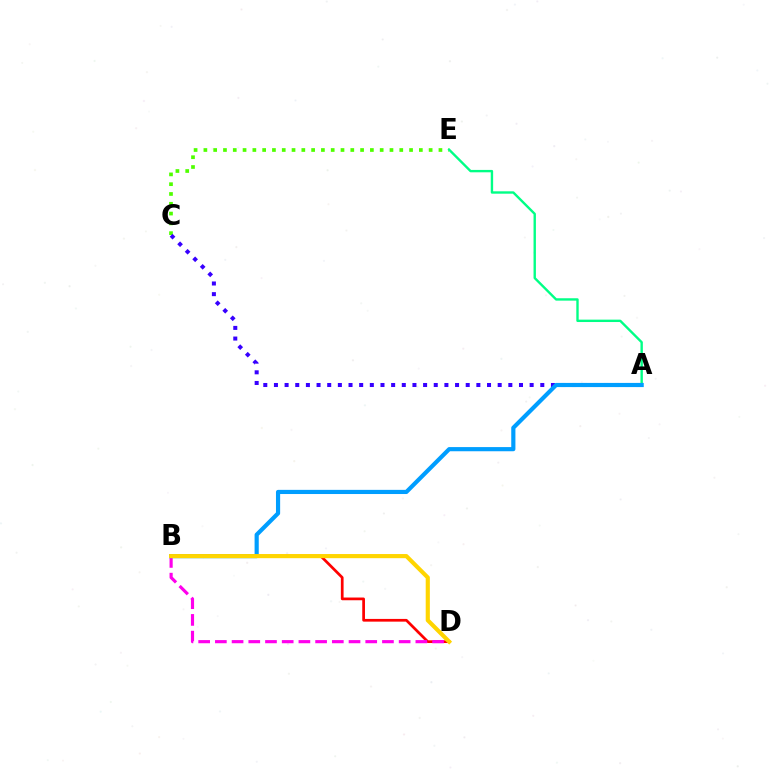{('B', 'D'): [{'color': '#ff0000', 'line_style': 'solid', 'thickness': 1.96}, {'color': '#ff00ed', 'line_style': 'dashed', 'thickness': 2.27}, {'color': '#ffd500', 'line_style': 'solid', 'thickness': 2.98}], ('C', 'E'): [{'color': '#4fff00', 'line_style': 'dotted', 'thickness': 2.66}], ('A', 'E'): [{'color': '#00ff86', 'line_style': 'solid', 'thickness': 1.72}], ('A', 'C'): [{'color': '#3700ff', 'line_style': 'dotted', 'thickness': 2.89}], ('A', 'B'): [{'color': '#009eff', 'line_style': 'solid', 'thickness': 3.0}]}